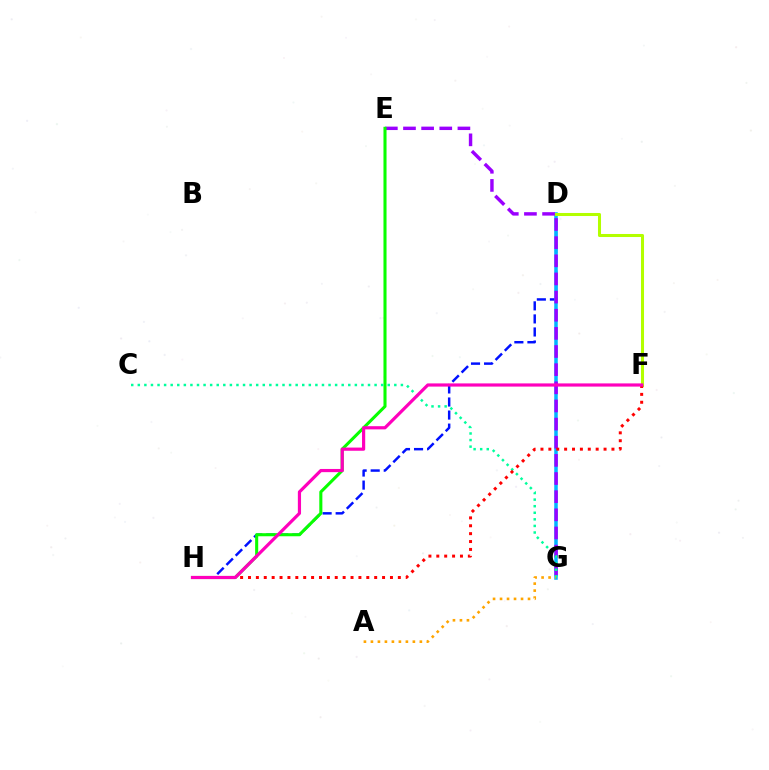{('D', 'H'): [{'color': '#0010ff', 'line_style': 'dashed', 'thickness': 1.77}], ('D', 'G'): [{'color': '#00b5ff', 'line_style': 'solid', 'thickness': 2.54}], ('E', 'G'): [{'color': '#9b00ff', 'line_style': 'dashed', 'thickness': 2.46}], ('D', 'F'): [{'color': '#b3ff00', 'line_style': 'solid', 'thickness': 2.19}], ('E', 'H'): [{'color': '#08ff00', 'line_style': 'solid', 'thickness': 2.21}], ('C', 'G'): [{'color': '#00ff9d', 'line_style': 'dotted', 'thickness': 1.79}], ('F', 'H'): [{'color': '#ff0000', 'line_style': 'dotted', 'thickness': 2.14}, {'color': '#ff00bd', 'line_style': 'solid', 'thickness': 2.29}], ('A', 'G'): [{'color': '#ffa500', 'line_style': 'dotted', 'thickness': 1.9}]}